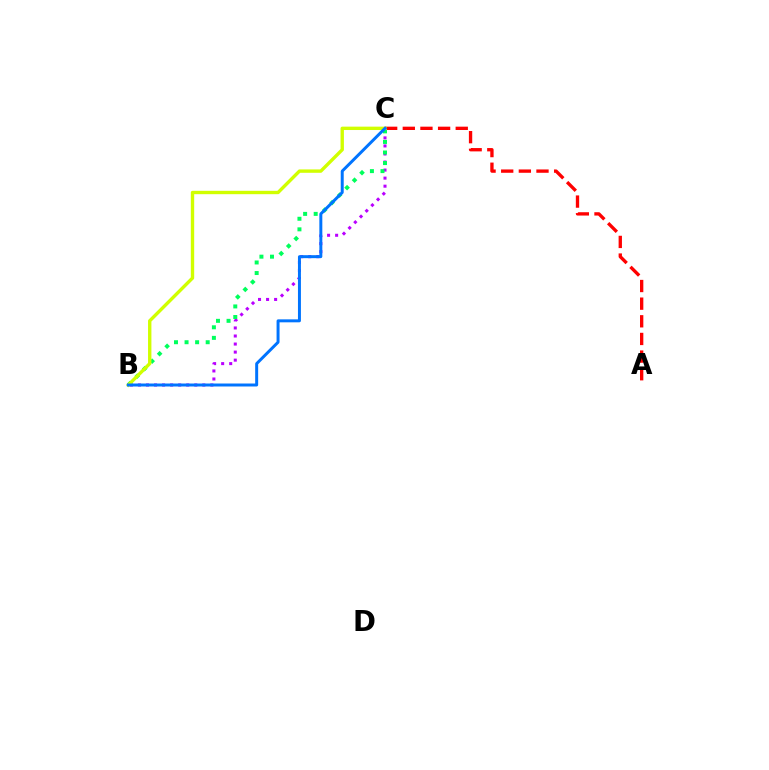{('A', 'C'): [{'color': '#ff0000', 'line_style': 'dashed', 'thickness': 2.4}], ('B', 'C'): [{'color': '#b900ff', 'line_style': 'dotted', 'thickness': 2.19}, {'color': '#00ff5c', 'line_style': 'dotted', 'thickness': 2.87}, {'color': '#d1ff00', 'line_style': 'solid', 'thickness': 2.43}, {'color': '#0074ff', 'line_style': 'solid', 'thickness': 2.14}]}